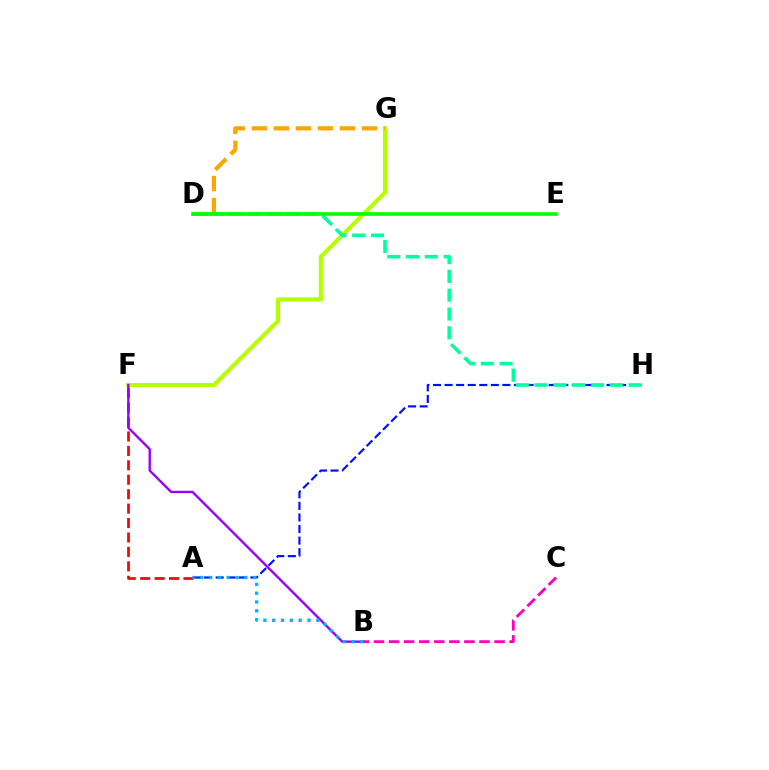{('F', 'G'): [{'color': '#b3ff00', 'line_style': 'solid', 'thickness': 2.97}], ('A', 'H'): [{'color': '#0010ff', 'line_style': 'dashed', 'thickness': 1.57}], ('D', 'G'): [{'color': '#ffa500', 'line_style': 'dashed', 'thickness': 2.99}], ('A', 'F'): [{'color': '#ff0000', 'line_style': 'dashed', 'thickness': 1.96}], ('B', 'F'): [{'color': '#9b00ff', 'line_style': 'solid', 'thickness': 1.72}], ('D', 'H'): [{'color': '#00ff9d', 'line_style': 'dashed', 'thickness': 2.55}], ('D', 'E'): [{'color': '#08ff00', 'line_style': 'solid', 'thickness': 2.62}], ('A', 'B'): [{'color': '#00b5ff', 'line_style': 'dotted', 'thickness': 2.4}], ('B', 'C'): [{'color': '#ff00bd', 'line_style': 'dashed', 'thickness': 2.05}]}